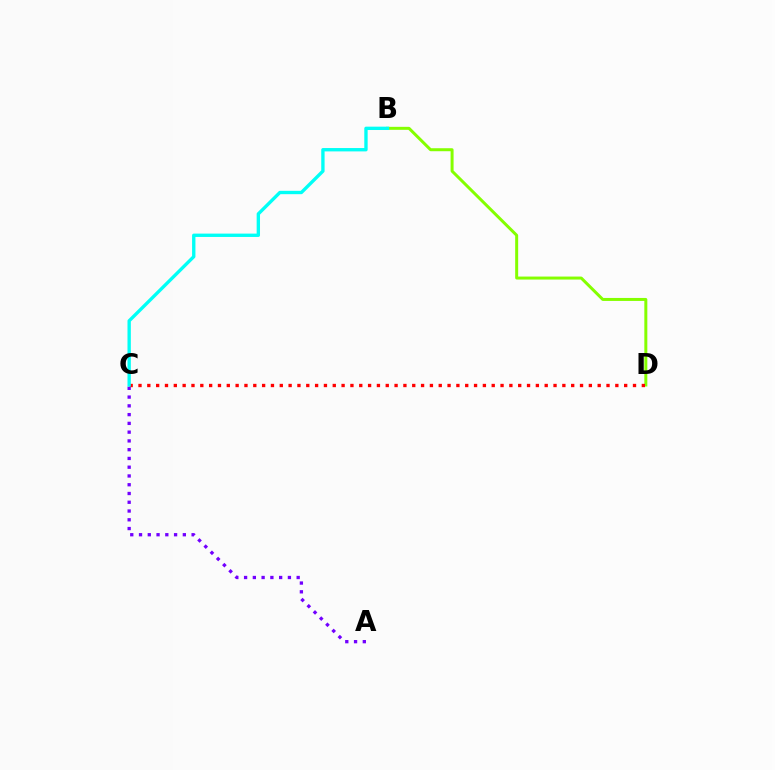{('B', 'D'): [{'color': '#84ff00', 'line_style': 'solid', 'thickness': 2.15}], ('A', 'C'): [{'color': '#7200ff', 'line_style': 'dotted', 'thickness': 2.38}], ('C', 'D'): [{'color': '#ff0000', 'line_style': 'dotted', 'thickness': 2.4}], ('B', 'C'): [{'color': '#00fff6', 'line_style': 'solid', 'thickness': 2.41}]}